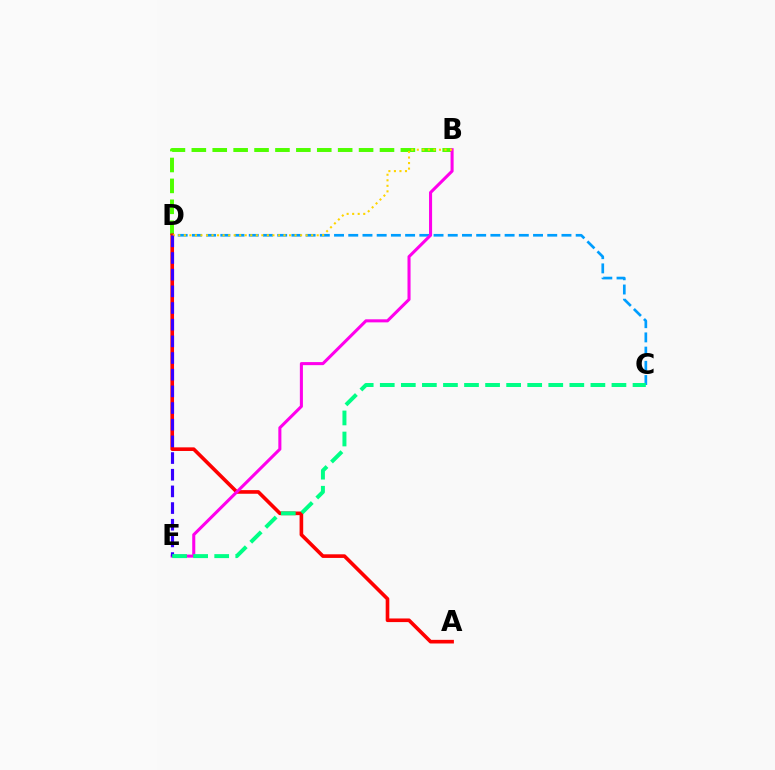{('C', 'D'): [{'color': '#009eff', 'line_style': 'dashed', 'thickness': 1.93}], ('B', 'D'): [{'color': '#4fff00', 'line_style': 'dashed', 'thickness': 2.84}, {'color': '#ffd500', 'line_style': 'dotted', 'thickness': 1.5}], ('A', 'D'): [{'color': '#ff0000', 'line_style': 'solid', 'thickness': 2.61}], ('B', 'E'): [{'color': '#ff00ed', 'line_style': 'solid', 'thickness': 2.2}], ('D', 'E'): [{'color': '#3700ff', 'line_style': 'dashed', 'thickness': 2.26}], ('C', 'E'): [{'color': '#00ff86', 'line_style': 'dashed', 'thickness': 2.86}]}